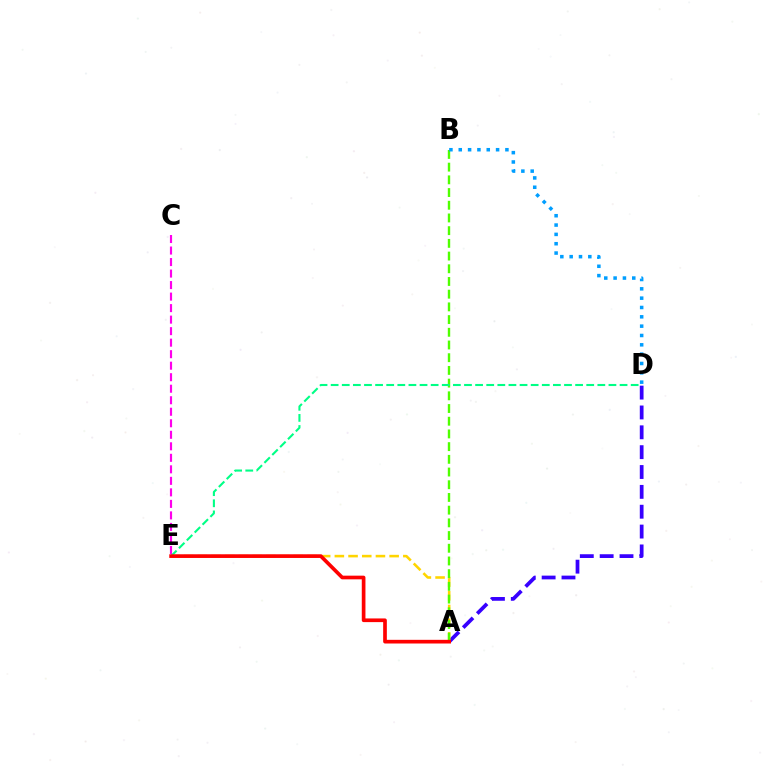{('A', 'D'): [{'color': '#3700ff', 'line_style': 'dashed', 'thickness': 2.7}], ('A', 'E'): [{'color': '#ffd500', 'line_style': 'dashed', 'thickness': 1.86}, {'color': '#ff0000', 'line_style': 'solid', 'thickness': 2.65}], ('A', 'B'): [{'color': '#4fff00', 'line_style': 'dashed', 'thickness': 1.73}], ('C', 'E'): [{'color': '#ff00ed', 'line_style': 'dashed', 'thickness': 1.56}], ('B', 'D'): [{'color': '#009eff', 'line_style': 'dotted', 'thickness': 2.54}], ('D', 'E'): [{'color': '#00ff86', 'line_style': 'dashed', 'thickness': 1.51}]}